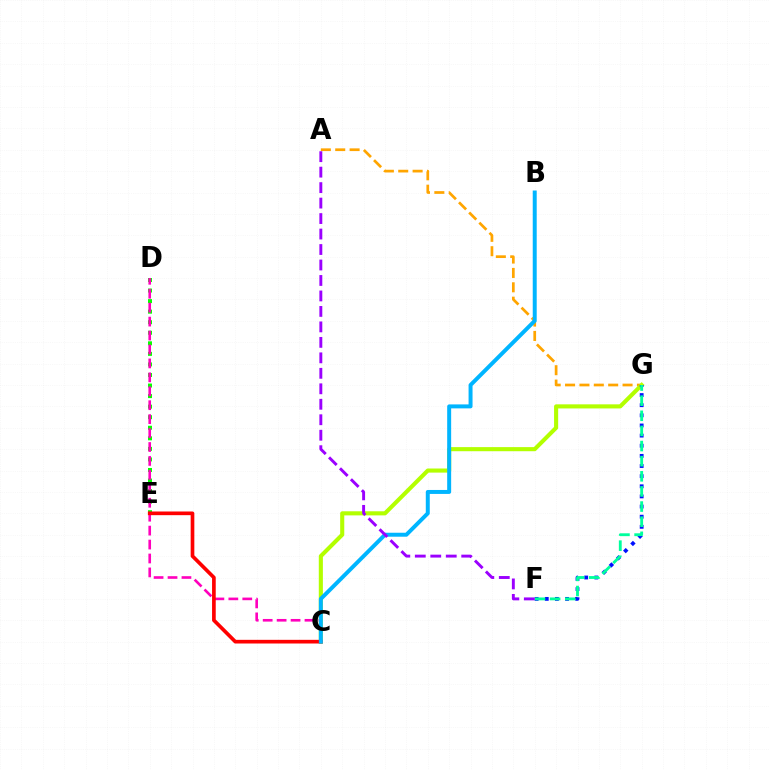{('A', 'G'): [{'color': '#ffa500', 'line_style': 'dashed', 'thickness': 1.95}], ('D', 'E'): [{'color': '#08ff00', 'line_style': 'dotted', 'thickness': 2.87}], ('C', 'D'): [{'color': '#ff00bd', 'line_style': 'dashed', 'thickness': 1.89}], ('C', 'G'): [{'color': '#b3ff00', 'line_style': 'solid', 'thickness': 2.95}], ('C', 'E'): [{'color': '#ff0000', 'line_style': 'solid', 'thickness': 2.64}], ('B', 'C'): [{'color': '#00b5ff', 'line_style': 'solid', 'thickness': 2.86}], ('F', 'G'): [{'color': '#0010ff', 'line_style': 'dotted', 'thickness': 2.75}, {'color': '#00ff9d', 'line_style': 'dashed', 'thickness': 2.05}], ('A', 'F'): [{'color': '#9b00ff', 'line_style': 'dashed', 'thickness': 2.1}]}